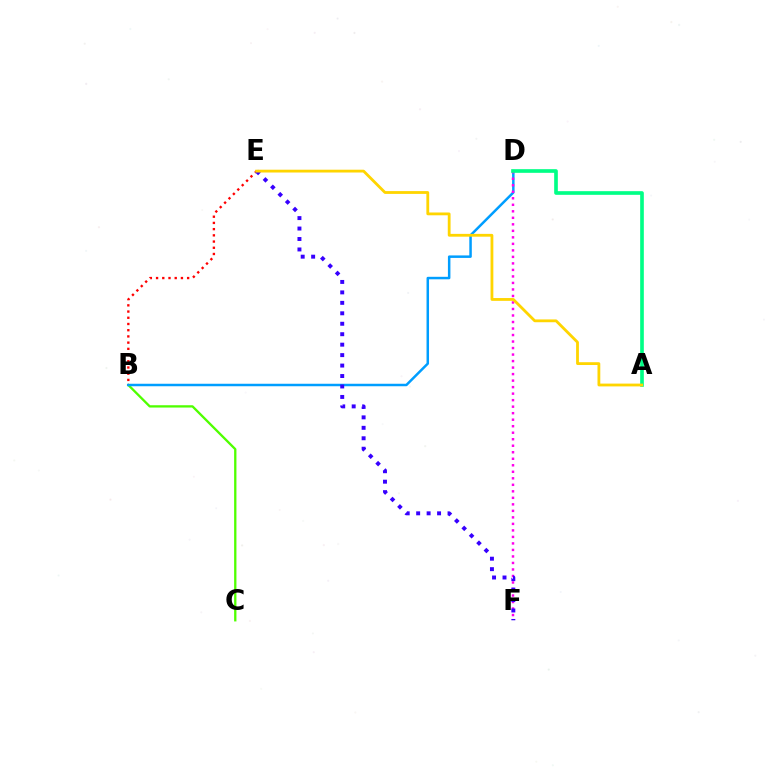{('B', 'C'): [{'color': '#4fff00', 'line_style': 'solid', 'thickness': 1.66}], ('B', 'D'): [{'color': '#009eff', 'line_style': 'solid', 'thickness': 1.8}], ('D', 'F'): [{'color': '#ff00ed', 'line_style': 'dotted', 'thickness': 1.77}], ('B', 'E'): [{'color': '#ff0000', 'line_style': 'dotted', 'thickness': 1.69}], ('A', 'D'): [{'color': '#00ff86', 'line_style': 'solid', 'thickness': 2.63}], ('E', 'F'): [{'color': '#3700ff', 'line_style': 'dotted', 'thickness': 2.84}], ('A', 'E'): [{'color': '#ffd500', 'line_style': 'solid', 'thickness': 2.02}]}